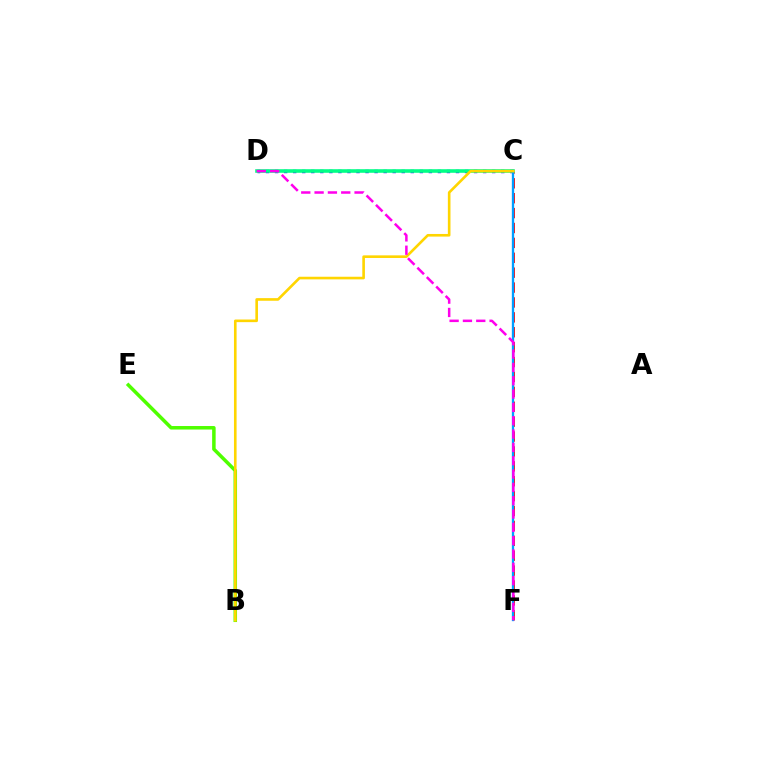{('B', 'E'): [{'color': '#4fff00', 'line_style': 'solid', 'thickness': 2.53}], ('C', 'D'): [{'color': '#3700ff', 'line_style': 'dotted', 'thickness': 2.46}, {'color': '#00ff86', 'line_style': 'solid', 'thickness': 2.58}], ('C', 'F'): [{'color': '#ff0000', 'line_style': 'dashed', 'thickness': 2.02}, {'color': '#009eff', 'line_style': 'solid', 'thickness': 1.66}], ('B', 'C'): [{'color': '#ffd500', 'line_style': 'solid', 'thickness': 1.89}], ('D', 'F'): [{'color': '#ff00ed', 'line_style': 'dashed', 'thickness': 1.81}]}